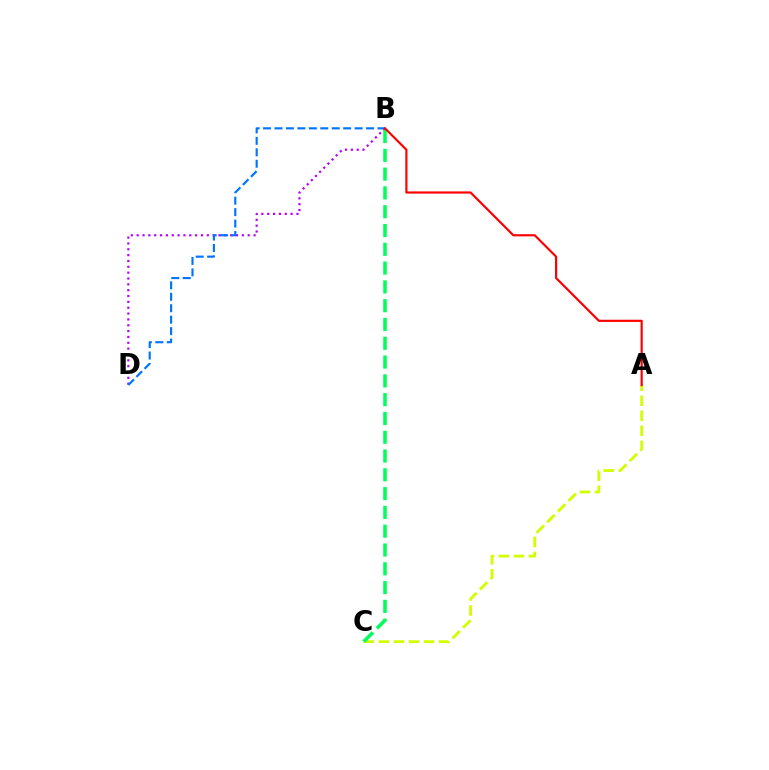{('A', 'C'): [{'color': '#d1ff00', 'line_style': 'dashed', 'thickness': 2.04}], ('B', 'D'): [{'color': '#b900ff', 'line_style': 'dotted', 'thickness': 1.59}, {'color': '#0074ff', 'line_style': 'dashed', 'thickness': 1.56}], ('B', 'C'): [{'color': '#00ff5c', 'line_style': 'dashed', 'thickness': 2.55}], ('A', 'B'): [{'color': '#ff0000', 'line_style': 'solid', 'thickness': 1.56}]}